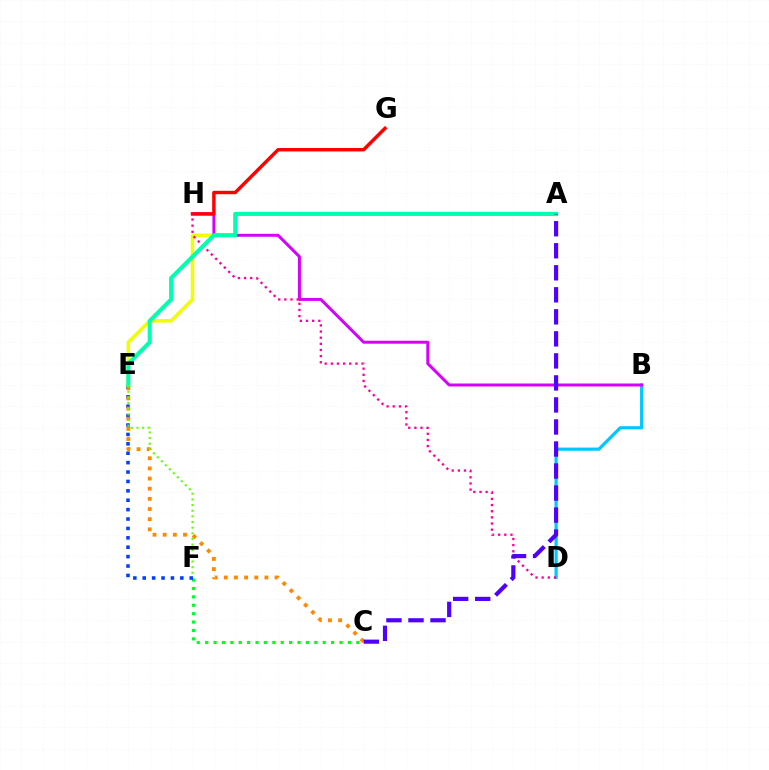{('A', 'E'): [{'color': '#eeff00', 'line_style': 'solid', 'thickness': 2.52}, {'color': '#00ffaf', 'line_style': 'solid', 'thickness': 2.92}], ('C', 'F'): [{'color': '#00ff27', 'line_style': 'dotted', 'thickness': 2.28}], ('E', 'F'): [{'color': '#003fff', 'line_style': 'dotted', 'thickness': 2.55}, {'color': '#66ff00', 'line_style': 'dotted', 'thickness': 1.53}], ('B', 'D'): [{'color': '#00c7ff', 'line_style': 'solid', 'thickness': 2.3}], ('B', 'H'): [{'color': '#d600ff', 'line_style': 'solid', 'thickness': 2.14}], ('G', 'H'): [{'color': '#ff0000', 'line_style': 'solid', 'thickness': 2.47}], ('C', 'E'): [{'color': '#ff8800', 'line_style': 'dotted', 'thickness': 2.76}], ('D', 'H'): [{'color': '#ff00a0', 'line_style': 'dotted', 'thickness': 1.67}], ('A', 'C'): [{'color': '#4f00ff', 'line_style': 'dashed', 'thickness': 2.99}]}